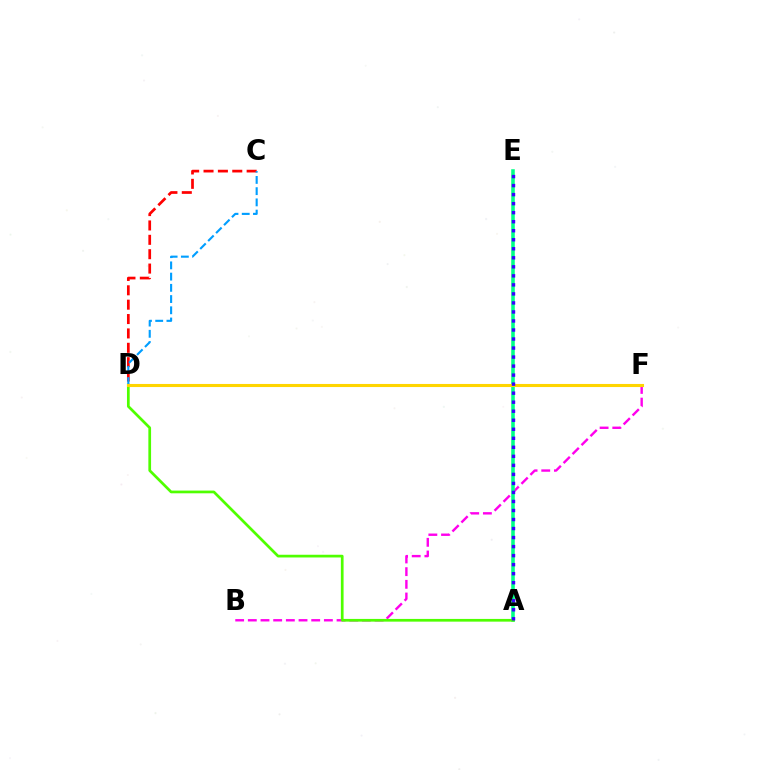{('C', 'D'): [{'color': '#ff0000', 'line_style': 'dashed', 'thickness': 1.95}, {'color': '#009eff', 'line_style': 'dashed', 'thickness': 1.53}], ('B', 'F'): [{'color': '#ff00ed', 'line_style': 'dashed', 'thickness': 1.72}], ('A', 'E'): [{'color': '#00ff86', 'line_style': 'solid', 'thickness': 2.56}, {'color': '#3700ff', 'line_style': 'dotted', 'thickness': 2.45}], ('A', 'D'): [{'color': '#4fff00', 'line_style': 'solid', 'thickness': 1.95}], ('D', 'F'): [{'color': '#ffd500', 'line_style': 'solid', 'thickness': 2.22}]}